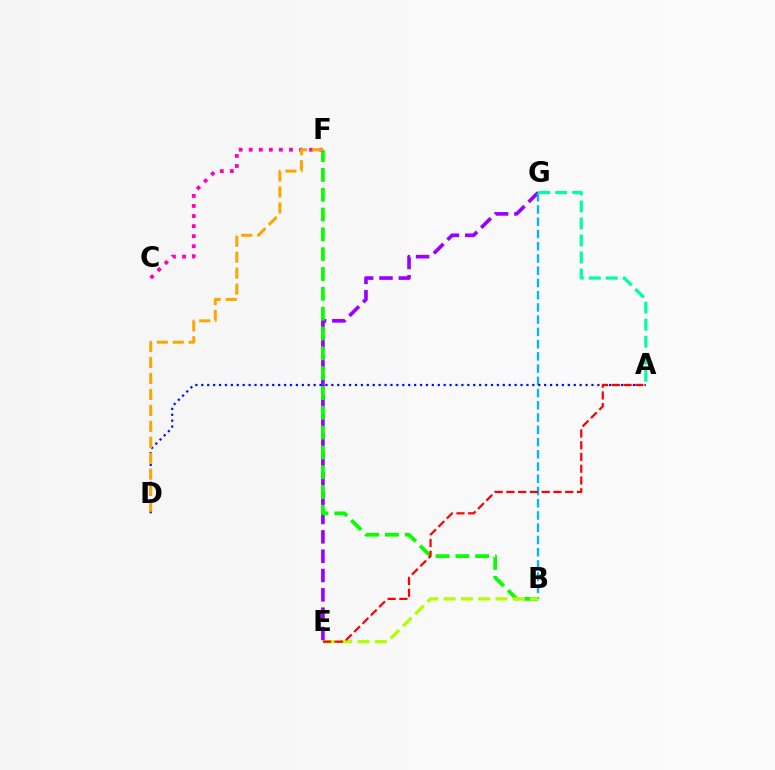{('E', 'G'): [{'color': '#9b00ff', 'line_style': 'dashed', 'thickness': 2.63}], ('B', 'G'): [{'color': '#00b5ff', 'line_style': 'dashed', 'thickness': 1.66}], ('B', 'F'): [{'color': '#08ff00', 'line_style': 'dashed', 'thickness': 2.69}], ('A', 'G'): [{'color': '#00ff9d', 'line_style': 'dashed', 'thickness': 2.31}], ('B', 'E'): [{'color': '#b3ff00', 'line_style': 'dashed', 'thickness': 2.35}], ('A', 'D'): [{'color': '#0010ff', 'line_style': 'dotted', 'thickness': 1.61}], ('C', 'F'): [{'color': '#ff00bd', 'line_style': 'dotted', 'thickness': 2.73}], ('A', 'E'): [{'color': '#ff0000', 'line_style': 'dashed', 'thickness': 1.6}], ('D', 'F'): [{'color': '#ffa500', 'line_style': 'dashed', 'thickness': 2.17}]}